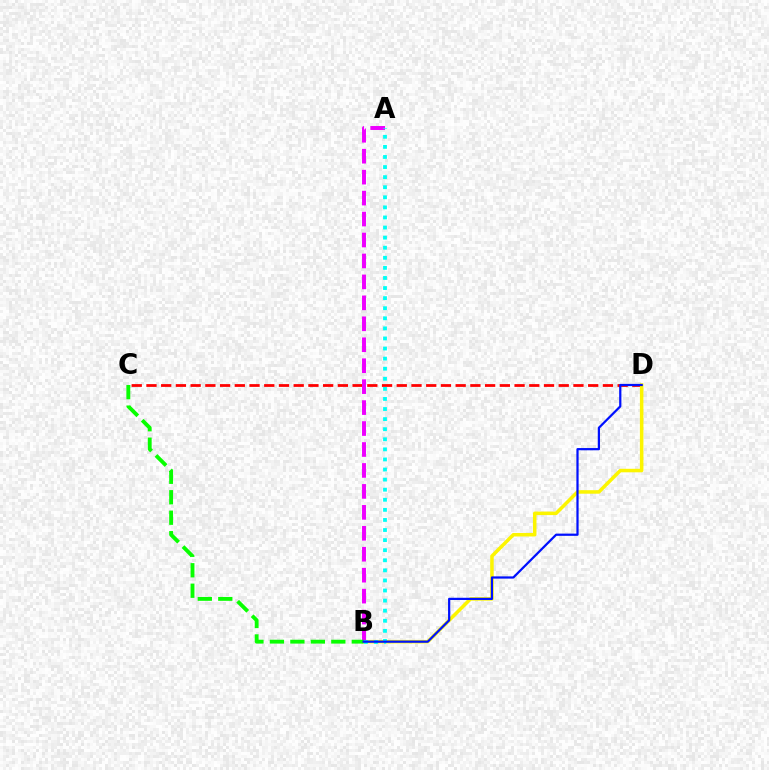{('C', 'D'): [{'color': '#ff0000', 'line_style': 'dashed', 'thickness': 2.0}], ('B', 'D'): [{'color': '#fcf500', 'line_style': 'solid', 'thickness': 2.53}, {'color': '#0010ff', 'line_style': 'solid', 'thickness': 1.61}], ('A', 'B'): [{'color': '#ee00ff', 'line_style': 'dashed', 'thickness': 2.85}, {'color': '#00fff6', 'line_style': 'dotted', 'thickness': 2.74}], ('B', 'C'): [{'color': '#08ff00', 'line_style': 'dashed', 'thickness': 2.78}]}